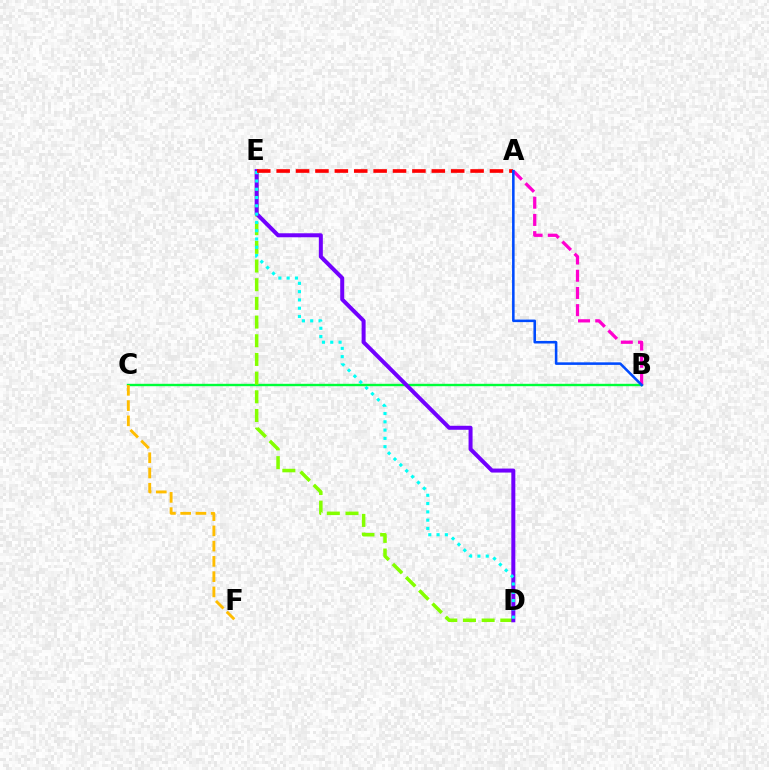{('B', 'C'): [{'color': '#00ff39', 'line_style': 'solid', 'thickness': 1.72}], ('D', 'E'): [{'color': '#84ff00', 'line_style': 'dashed', 'thickness': 2.54}, {'color': '#7200ff', 'line_style': 'solid', 'thickness': 2.88}, {'color': '#00fff6', 'line_style': 'dotted', 'thickness': 2.25}], ('A', 'B'): [{'color': '#ff00cf', 'line_style': 'dashed', 'thickness': 2.34}, {'color': '#004bff', 'line_style': 'solid', 'thickness': 1.84}], ('C', 'F'): [{'color': '#ffbd00', 'line_style': 'dashed', 'thickness': 2.07}], ('A', 'E'): [{'color': '#ff0000', 'line_style': 'dashed', 'thickness': 2.63}]}